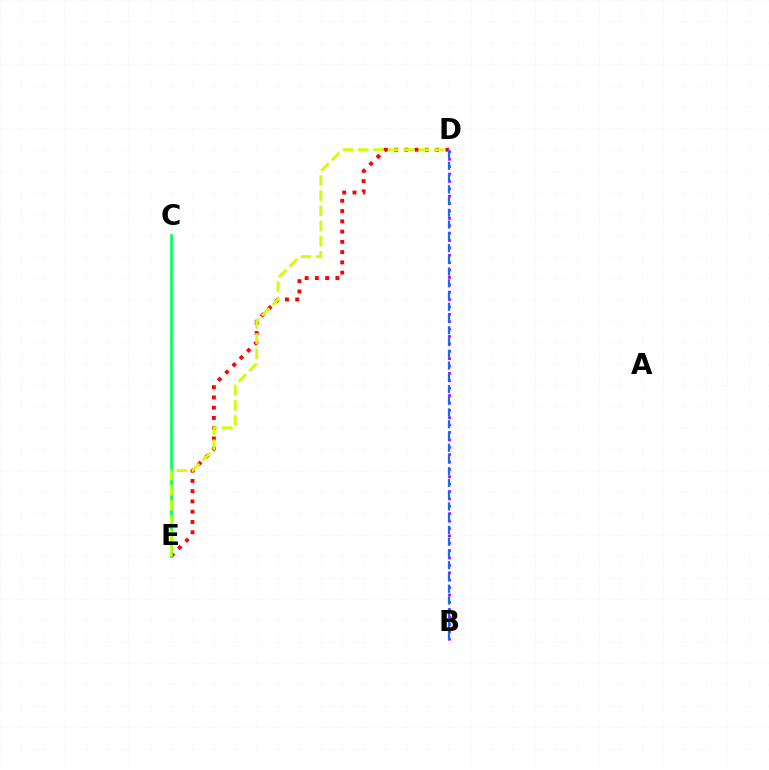{('B', 'D'): [{'color': '#b900ff', 'line_style': 'dotted', 'thickness': 2.01}, {'color': '#0074ff', 'line_style': 'dashed', 'thickness': 1.6}], ('D', 'E'): [{'color': '#ff0000', 'line_style': 'dotted', 'thickness': 2.79}, {'color': '#d1ff00', 'line_style': 'dashed', 'thickness': 2.06}], ('C', 'E'): [{'color': '#00ff5c', 'line_style': 'solid', 'thickness': 1.89}]}